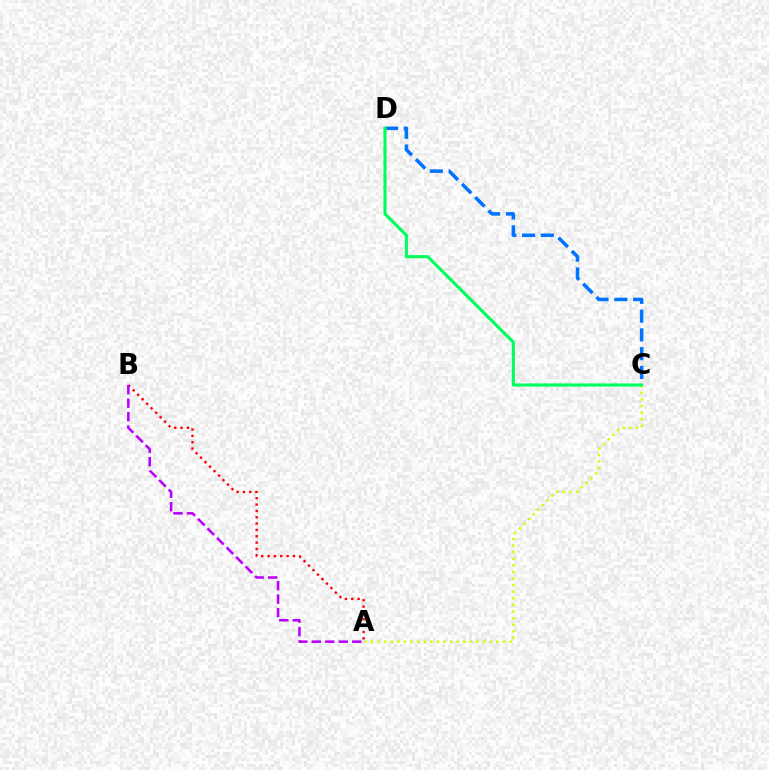{('A', 'C'): [{'color': '#d1ff00', 'line_style': 'dotted', 'thickness': 1.79}], ('C', 'D'): [{'color': '#0074ff', 'line_style': 'dashed', 'thickness': 2.55}, {'color': '#00ff5c', 'line_style': 'solid', 'thickness': 2.24}], ('A', 'B'): [{'color': '#ff0000', 'line_style': 'dotted', 'thickness': 1.72}, {'color': '#b900ff', 'line_style': 'dashed', 'thickness': 1.83}]}